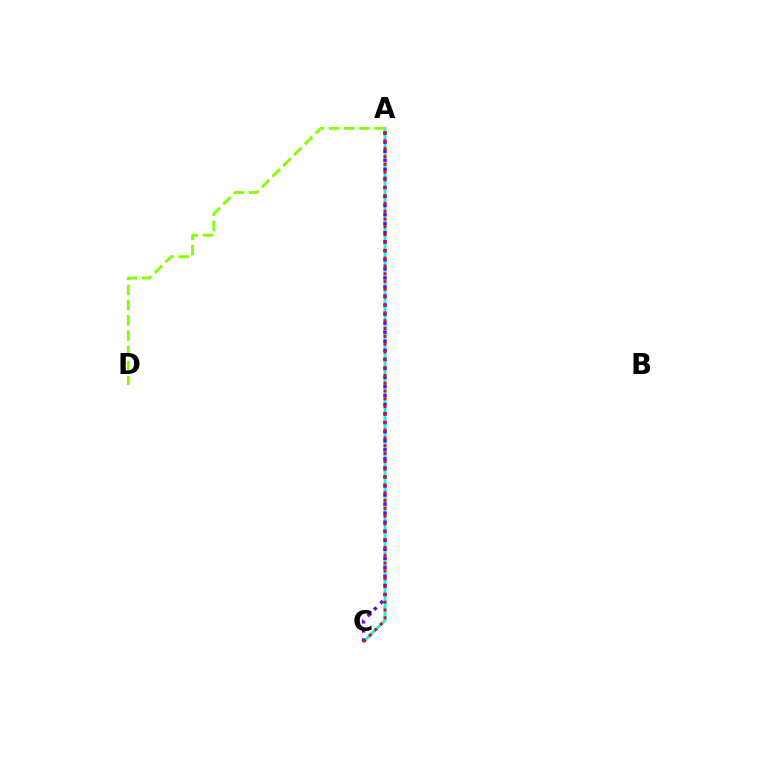{('A', 'C'): [{'color': '#00fff6', 'line_style': 'solid', 'thickness': 2.1}, {'color': '#7200ff', 'line_style': 'dotted', 'thickness': 2.46}, {'color': '#ff0000', 'line_style': 'dotted', 'thickness': 2.12}], ('A', 'D'): [{'color': '#84ff00', 'line_style': 'dashed', 'thickness': 2.07}]}